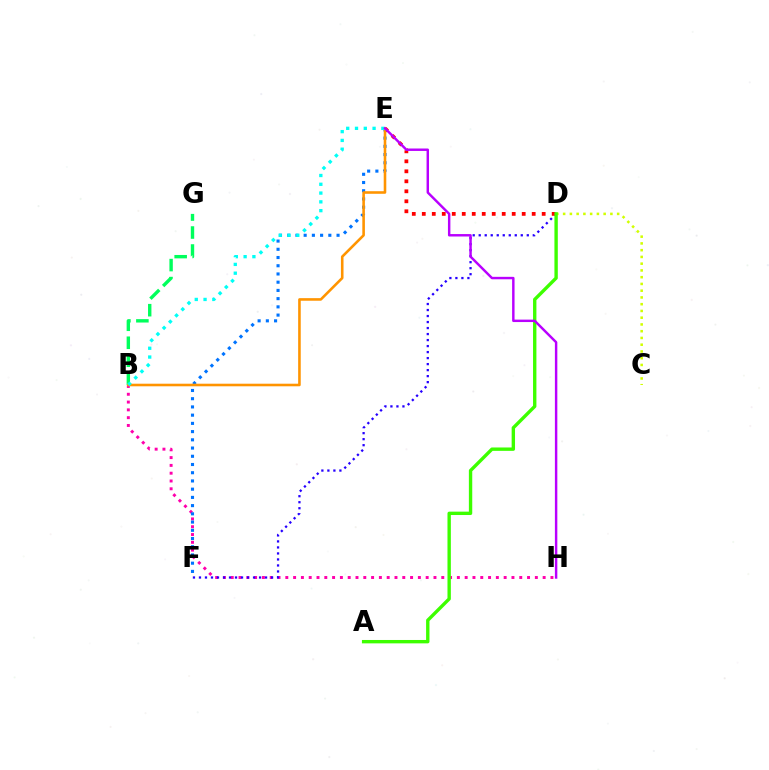{('B', 'H'): [{'color': '#ff00ac', 'line_style': 'dotted', 'thickness': 2.12}], ('B', 'G'): [{'color': '#00ff5c', 'line_style': 'dashed', 'thickness': 2.44}], ('E', 'F'): [{'color': '#0074ff', 'line_style': 'dotted', 'thickness': 2.23}], ('D', 'F'): [{'color': '#2500ff', 'line_style': 'dotted', 'thickness': 1.63}], ('D', 'E'): [{'color': '#ff0000', 'line_style': 'dotted', 'thickness': 2.71}], ('B', 'E'): [{'color': '#ff9400', 'line_style': 'solid', 'thickness': 1.86}, {'color': '#00fff6', 'line_style': 'dotted', 'thickness': 2.39}], ('C', 'D'): [{'color': '#d1ff00', 'line_style': 'dotted', 'thickness': 1.83}], ('A', 'D'): [{'color': '#3dff00', 'line_style': 'solid', 'thickness': 2.43}], ('E', 'H'): [{'color': '#b900ff', 'line_style': 'solid', 'thickness': 1.76}]}